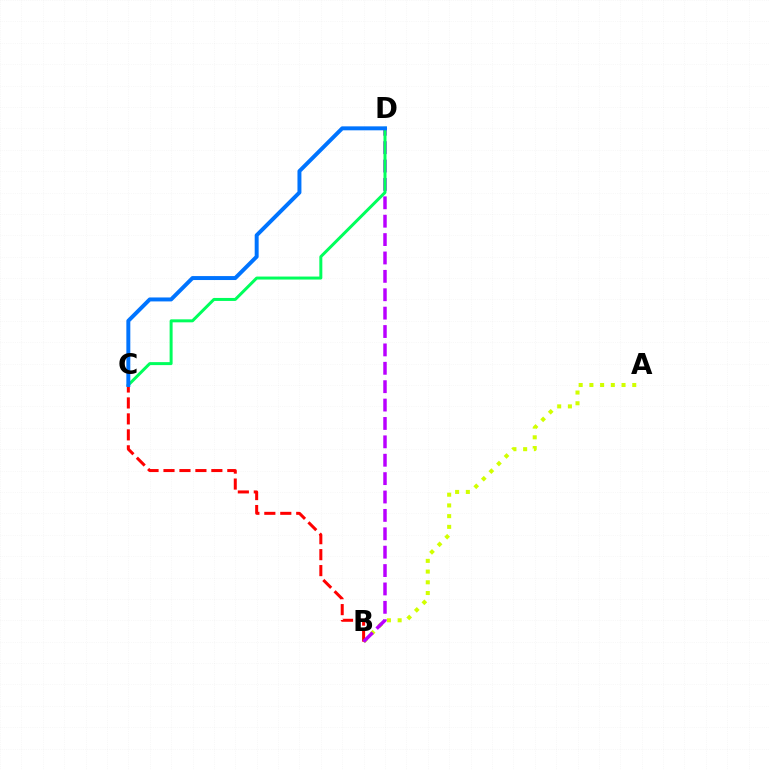{('A', 'B'): [{'color': '#d1ff00', 'line_style': 'dotted', 'thickness': 2.91}], ('B', 'C'): [{'color': '#ff0000', 'line_style': 'dashed', 'thickness': 2.17}], ('B', 'D'): [{'color': '#b900ff', 'line_style': 'dashed', 'thickness': 2.5}], ('C', 'D'): [{'color': '#00ff5c', 'line_style': 'solid', 'thickness': 2.15}, {'color': '#0074ff', 'line_style': 'solid', 'thickness': 2.85}]}